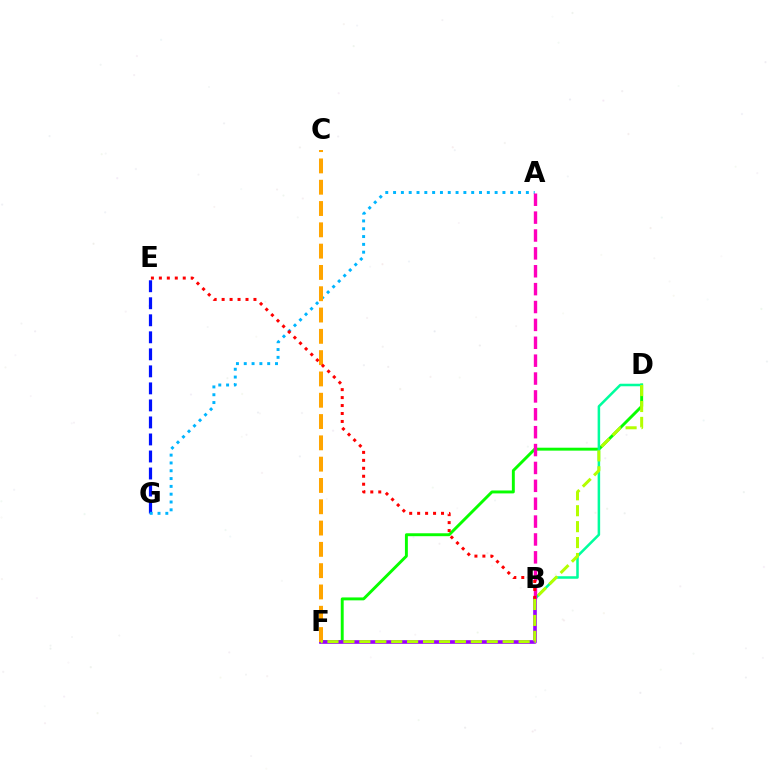{('D', 'F'): [{'color': '#08ff00', 'line_style': 'solid', 'thickness': 2.1}, {'color': '#b3ff00', 'line_style': 'dashed', 'thickness': 2.16}], ('B', 'D'): [{'color': '#00ff9d', 'line_style': 'solid', 'thickness': 1.82}], ('E', 'G'): [{'color': '#0010ff', 'line_style': 'dashed', 'thickness': 2.31}], ('B', 'F'): [{'color': '#9b00ff', 'line_style': 'solid', 'thickness': 2.63}], ('A', 'G'): [{'color': '#00b5ff', 'line_style': 'dotted', 'thickness': 2.12}], ('C', 'F'): [{'color': '#ffa500', 'line_style': 'dashed', 'thickness': 2.89}], ('A', 'B'): [{'color': '#ff00bd', 'line_style': 'dashed', 'thickness': 2.43}], ('B', 'E'): [{'color': '#ff0000', 'line_style': 'dotted', 'thickness': 2.16}]}